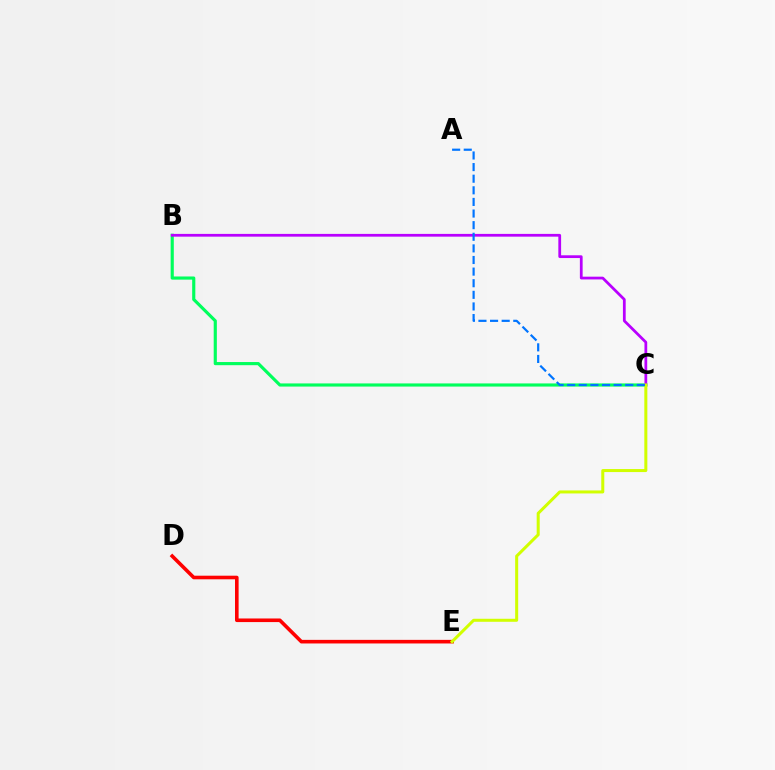{('B', 'C'): [{'color': '#00ff5c', 'line_style': 'solid', 'thickness': 2.27}, {'color': '#b900ff', 'line_style': 'solid', 'thickness': 1.98}], ('D', 'E'): [{'color': '#ff0000', 'line_style': 'solid', 'thickness': 2.59}], ('C', 'E'): [{'color': '#d1ff00', 'line_style': 'solid', 'thickness': 2.17}], ('A', 'C'): [{'color': '#0074ff', 'line_style': 'dashed', 'thickness': 1.58}]}